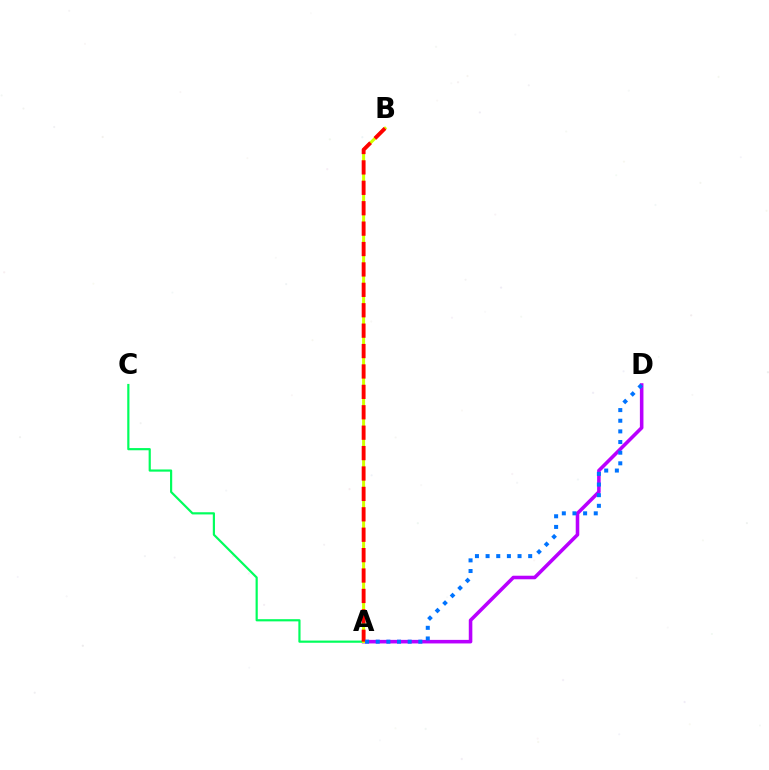{('A', 'D'): [{'color': '#b900ff', 'line_style': 'solid', 'thickness': 2.57}, {'color': '#0074ff', 'line_style': 'dotted', 'thickness': 2.89}], ('A', 'C'): [{'color': '#00ff5c', 'line_style': 'solid', 'thickness': 1.57}], ('A', 'B'): [{'color': '#d1ff00', 'line_style': 'solid', 'thickness': 2.18}, {'color': '#ff0000', 'line_style': 'dashed', 'thickness': 2.77}]}